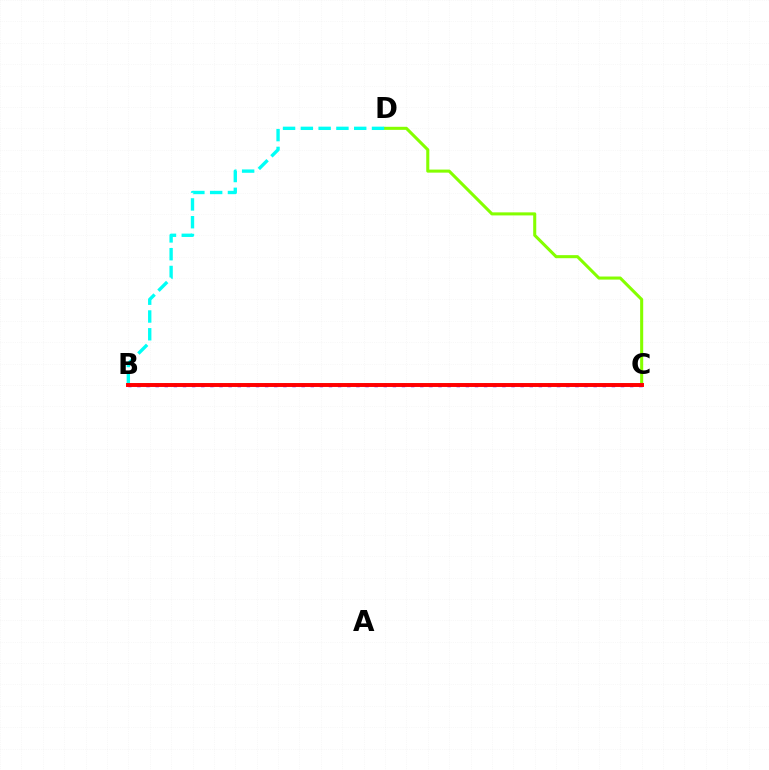{('C', 'D'): [{'color': '#84ff00', 'line_style': 'solid', 'thickness': 2.2}], ('B', 'C'): [{'color': '#7200ff', 'line_style': 'dotted', 'thickness': 2.48}, {'color': '#ff0000', 'line_style': 'solid', 'thickness': 2.83}], ('B', 'D'): [{'color': '#00fff6', 'line_style': 'dashed', 'thickness': 2.42}]}